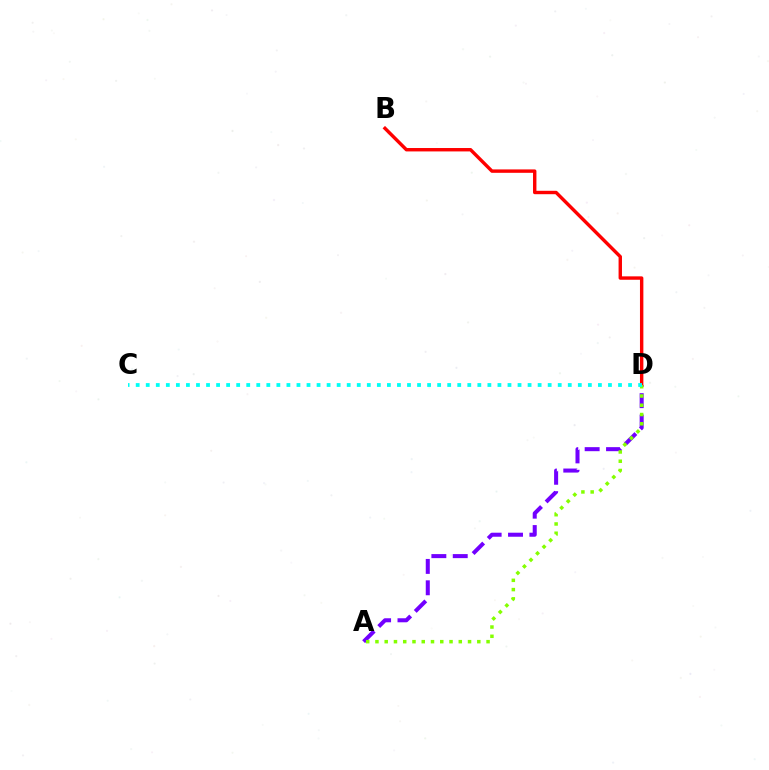{('A', 'D'): [{'color': '#7200ff', 'line_style': 'dashed', 'thickness': 2.9}, {'color': '#84ff00', 'line_style': 'dotted', 'thickness': 2.52}], ('B', 'D'): [{'color': '#ff0000', 'line_style': 'solid', 'thickness': 2.45}], ('C', 'D'): [{'color': '#00fff6', 'line_style': 'dotted', 'thickness': 2.73}]}